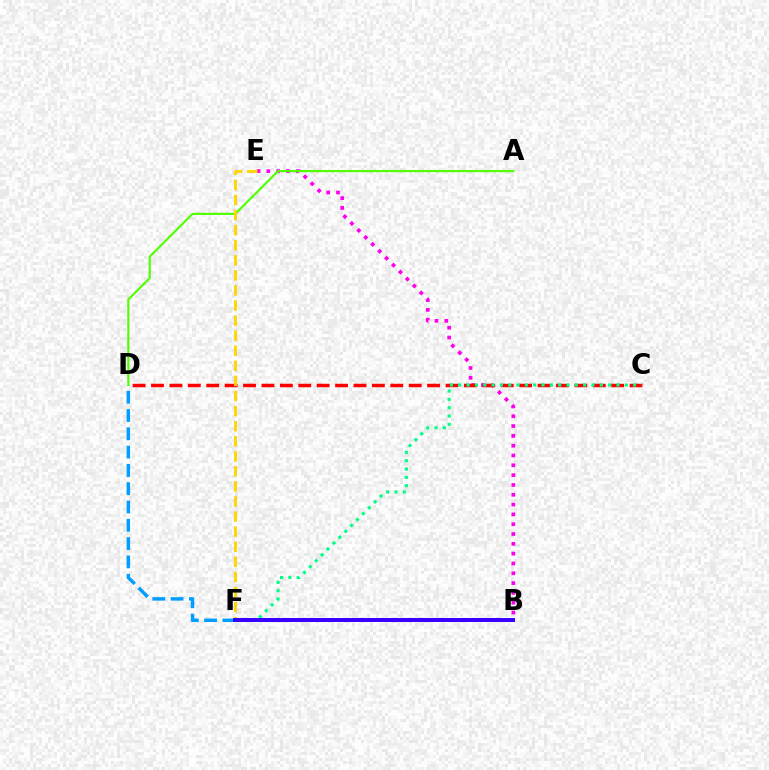{('B', 'E'): [{'color': '#ff00ed', 'line_style': 'dotted', 'thickness': 2.67}], ('D', 'F'): [{'color': '#009eff', 'line_style': 'dashed', 'thickness': 2.49}], ('C', 'D'): [{'color': '#ff0000', 'line_style': 'dashed', 'thickness': 2.5}], ('C', 'F'): [{'color': '#00ff86', 'line_style': 'dotted', 'thickness': 2.26}], ('A', 'D'): [{'color': '#4fff00', 'line_style': 'solid', 'thickness': 1.54}], ('E', 'F'): [{'color': '#ffd500', 'line_style': 'dashed', 'thickness': 2.05}], ('B', 'F'): [{'color': '#3700ff', 'line_style': 'solid', 'thickness': 2.86}]}